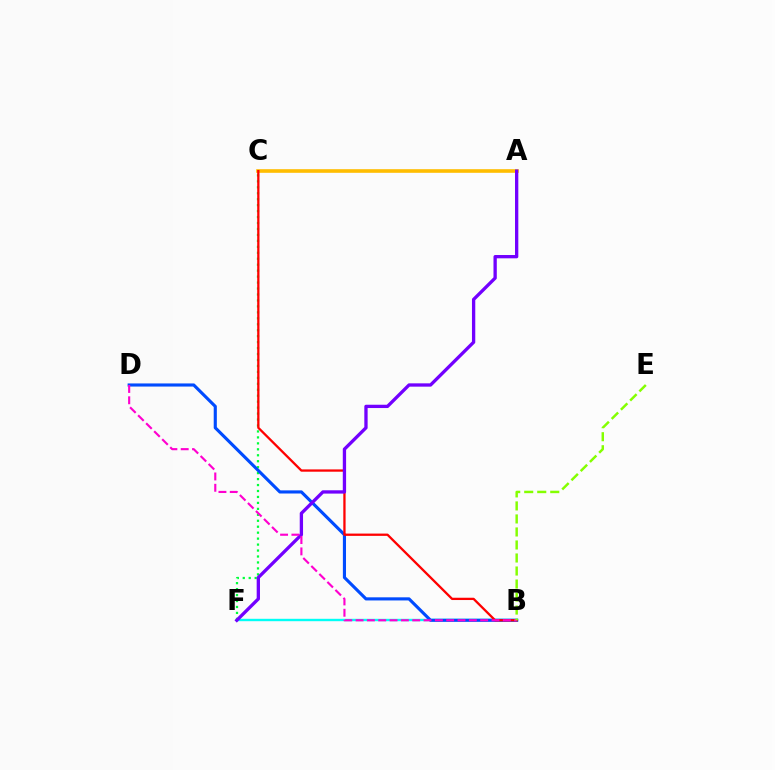{('C', 'F'): [{'color': '#00ff39', 'line_style': 'dotted', 'thickness': 1.62}], ('B', 'F'): [{'color': '#00fff6', 'line_style': 'solid', 'thickness': 1.72}], ('B', 'D'): [{'color': '#004bff', 'line_style': 'solid', 'thickness': 2.25}, {'color': '#ff00cf', 'line_style': 'dashed', 'thickness': 1.54}], ('A', 'C'): [{'color': '#ffbd00', 'line_style': 'solid', 'thickness': 2.6}], ('B', 'C'): [{'color': '#ff0000', 'line_style': 'solid', 'thickness': 1.65}], ('A', 'F'): [{'color': '#7200ff', 'line_style': 'solid', 'thickness': 2.38}], ('B', 'E'): [{'color': '#84ff00', 'line_style': 'dashed', 'thickness': 1.77}]}